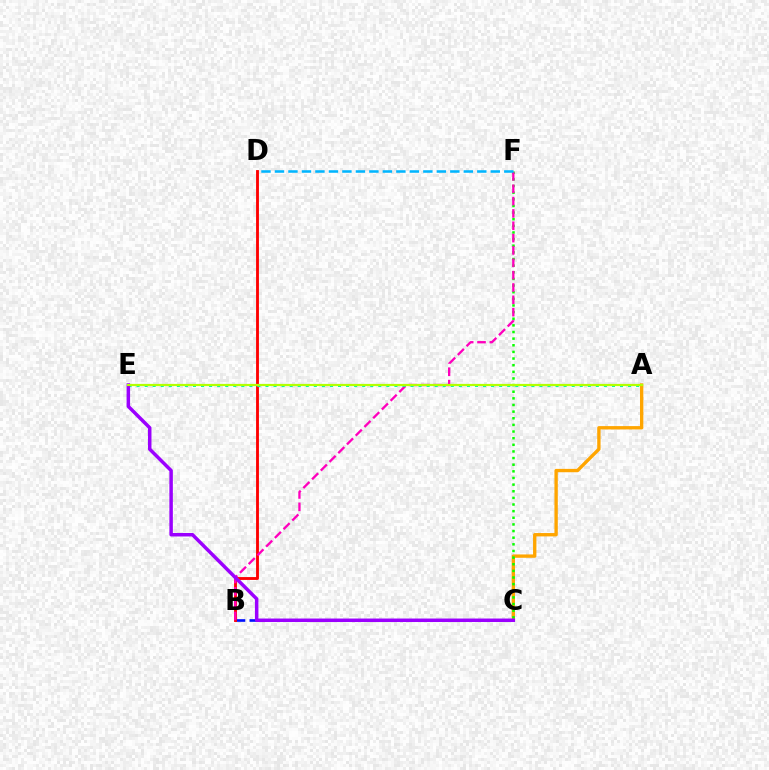{('A', 'C'): [{'color': '#ffa500', 'line_style': 'solid', 'thickness': 2.41}], ('B', 'C'): [{'color': '#0010ff', 'line_style': 'dashed', 'thickness': 1.9}], ('B', 'D'): [{'color': '#ff0000', 'line_style': 'solid', 'thickness': 2.06}], ('C', 'F'): [{'color': '#08ff00', 'line_style': 'dotted', 'thickness': 1.8}], ('B', 'F'): [{'color': '#ff00bd', 'line_style': 'dashed', 'thickness': 1.68}], ('A', 'E'): [{'color': '#00ff9d', 'line_style': 'dotted', 'thickness': 2.19}, {'color': '#b3ff00', 'line_style': 'solid', 'thickness': 1.59}], ('D', 'F'): [{'color': '#00b5ff', 'line_style': 'dashed', 'thickness': 1.83}], ('C', 'E'): [{'color': '#9b00ff', 'line_style': 'solid', 'thickness': 2.51}]}